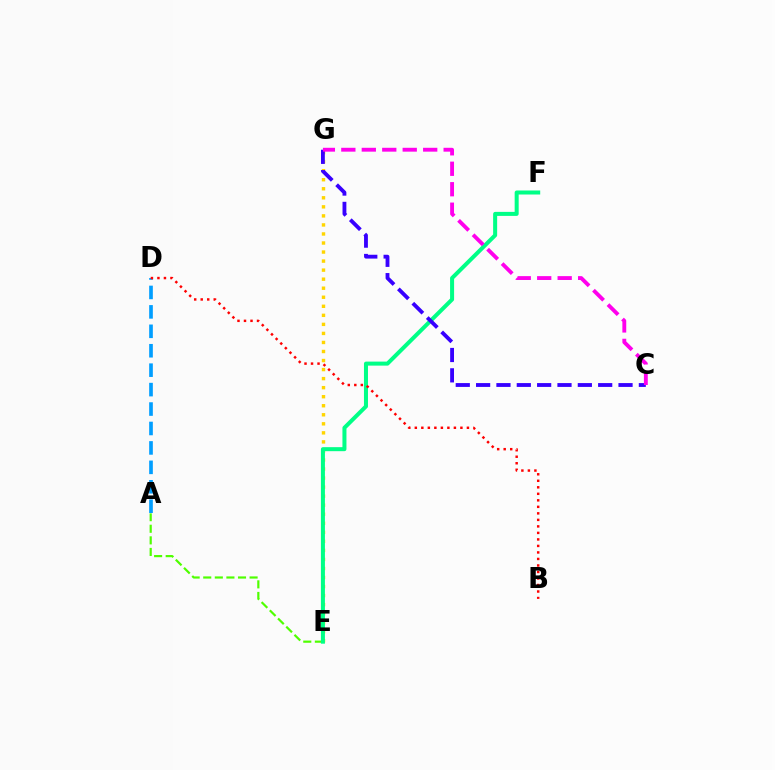{('E', 'G'): [{'color': '#ffd500', 'line_style': 'dotted', 'thickness': 2.46}], ('A', 'E'): [{'color': '#4fff00', 'line_style': 'dashed', 'thickness': 1.57}], ('E', 'F'): [{'color': '#00ff86', 'line_style': 'solid', 'thickness': 2.89}], ('A', 'D'): [{'color': '#009eff', 'line_style': 'dashed', 'thickness': 2.64}], ('B', 'D'): [{'color': '#ff0000', 'line_style': 'dotted', 'thickness': 1.77}], ('C', 'G'): [{'color': '#3700ff', 'line_style': 'dashed', 'thickness': 2.76}, {'color': '#ff00ed', 'line_style': 'dashed', 'thickness': 2.78}]}